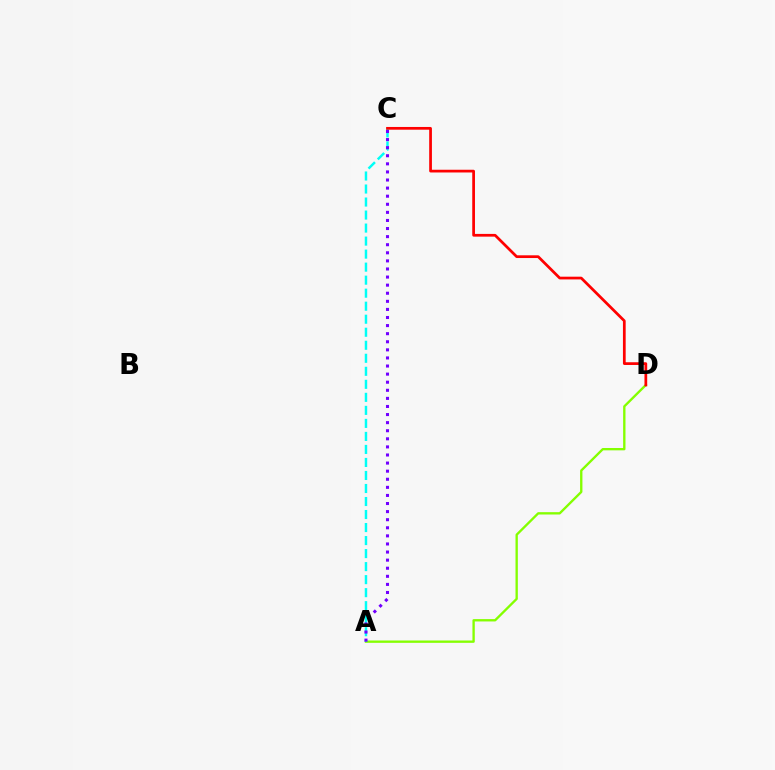{('A', 'D'): [{'color': '#84ff00', 'line_style': 'solid', 'thickness': 1.69}], ('A', 'C'): [{'color': '#00fff6', 'line_style': 'dashed', 'thickness': 1.77}, {'color': '#7200ff', 'line_style': 'dotted', 'thickness': 2.2}], ('C', 'D'): [{'color': '#ff0000', 'line_style': 'solid', 'thickness': 1.97}]}